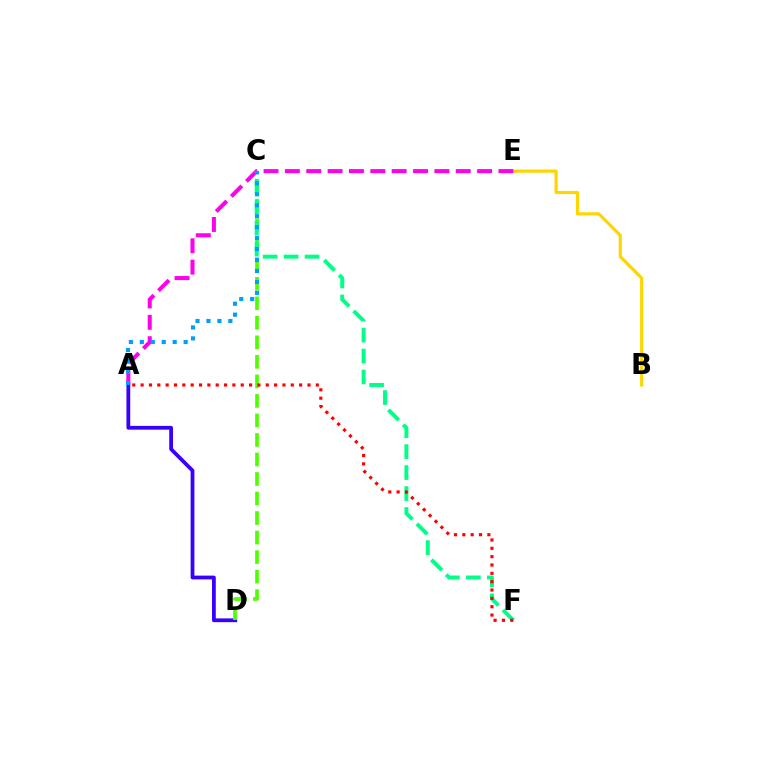{('A', 'D'): [{'color': '#3700ff', 'line_style': 'solid', 'thickness': 2.72}], ('B', 'E'): [{'color': '#ffd500', 'line_style': 'solid', 'thickness': 2.28}], ('A', 'E'): [{'color': '#ff00ed', 'line_style': 'dashed', 'thickness': 2.9}], ('C', 'D'): [{'color': '#4fff00', 'line_style': 'dashed', 'thickness': 2.65}], ('C', 'F'): [{'color': '#00ff86', 'line_style': 'dashed', 'thickness': 2.85}], ('A', 'C'): [{'color': '#009eff', 'line_style': 'dotted', 'thickness': 2.98}], ('A', 'F'): [{'color': '#ff0000', 'line_style': 'dotted', 'thickness': 2.27}]}